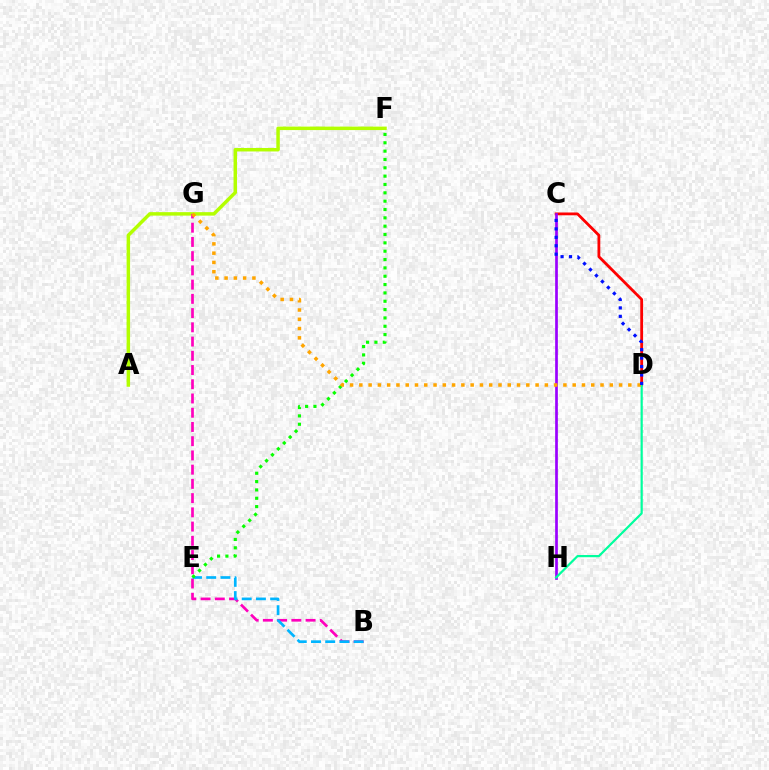{('C', 'D'): [{'color': '#ff0000', 'line_style': 'solid', 'thickness': 2.02}, {'color': '#0010ff', 'line_style': 'dotted', 'thickness': 2.29}], ('C', 'H'): [{'color': '#9b00ff', 'line_style': 'solid', 'thickness': 1.94}], ('D', 'H'): [{'color': '#00ff9d', 'line_style': 'solid', 'thickness': 1.59}], ('A', 'F'): [{'color': '#b3ff00', 'line_style': 'solid', 'thickness': 2.5}], ('B', 'G'): [{'color': '#ff00bd', 'line_style': 'dashed', 'thickness': 1.93}], ('B', 'E'): [{'color': '#00b5ff', 'line_style': 'dashed', 'thickness': 1.93}], ('E', 'F'): [{'color': '#08ff00', 'line_style': 'dotted', 'thickness': 2.27}], ('D', 'G'): [{'color': '#ffa500', 'line_style': 'dotted', 'thickness': 2.52}]}